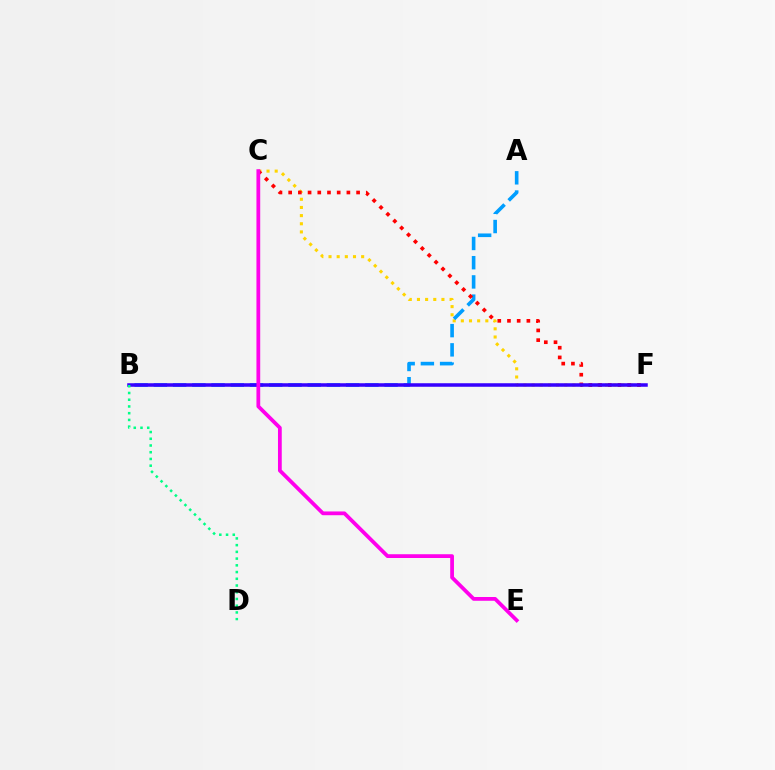{('C', 'F'): [{'color': '#ffd500', 'line_style': 'dotted', 'thickness': 2.22}, {'color': '#ff0000', 'line_style': 'dotted', 'thickness': 2.64}], ('A', 'B'): [{'color': '#009eff', 'line_style': 'dashed', 'thickness': 2.61}], ('B', 'F'): [{'color': '#4fff00', 'line_style': 'dotted', 'thickness': 1.51}, {'color': '#3700ff', 'line_style': 'solid', 'thickness': 2.54}], ('C', 'E'): [{'color': '#ff00ed', 'line_style': 'solid', 'thickness': 2.71}], ('B', 'D'): [{'color': '#00ff86', 'line_style': 'dotted', 'thickness': 1.83}]}